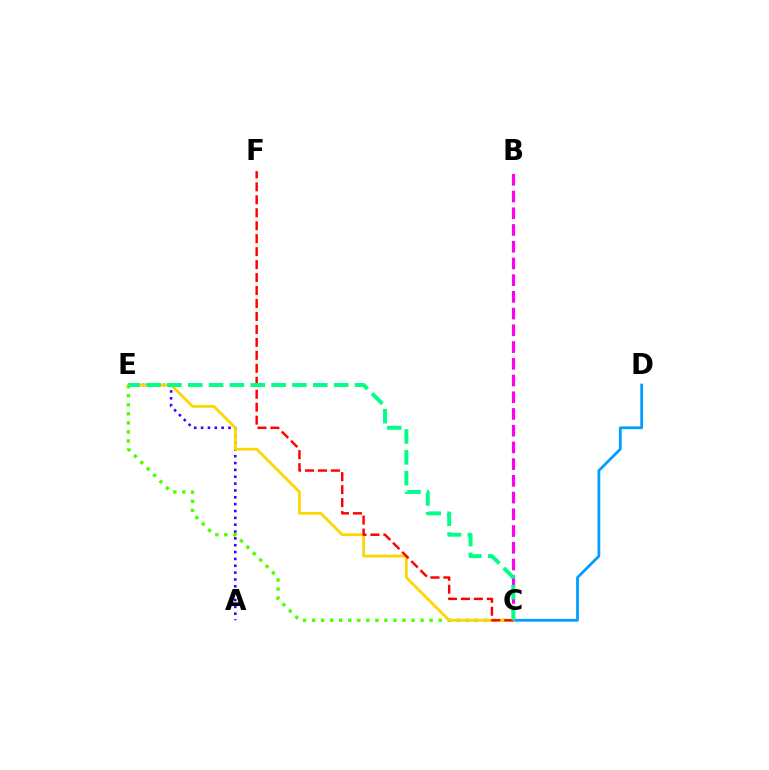{('C', 'D'): [{'color': '#009eff', 'line_style': 'solid', 'thickness': 1.99}], ('C', 'E'): [{'color': '#4fff00', 'line_style': 'dotted', 'thickness': 2.46}, {'color': '#ffd500', 'line_style': 'solid', 'thickness': 1.98}, {'color': '#00ff86', 'line_style': 'dashed', 'thickness': 2.83}], ('A', 'E'): [{'color': '#3700ff', 'line_style': 'dotted', 'thickness': 1.86}], ('B', 'C'): [{'color': '#ff00ed', 'line_style': 'dashed', 'thickness': 2.27}], ('C', 'F'): [{'color': '#ff0000', 'line_style': 'dashed', 'thickness': 1.76}]}